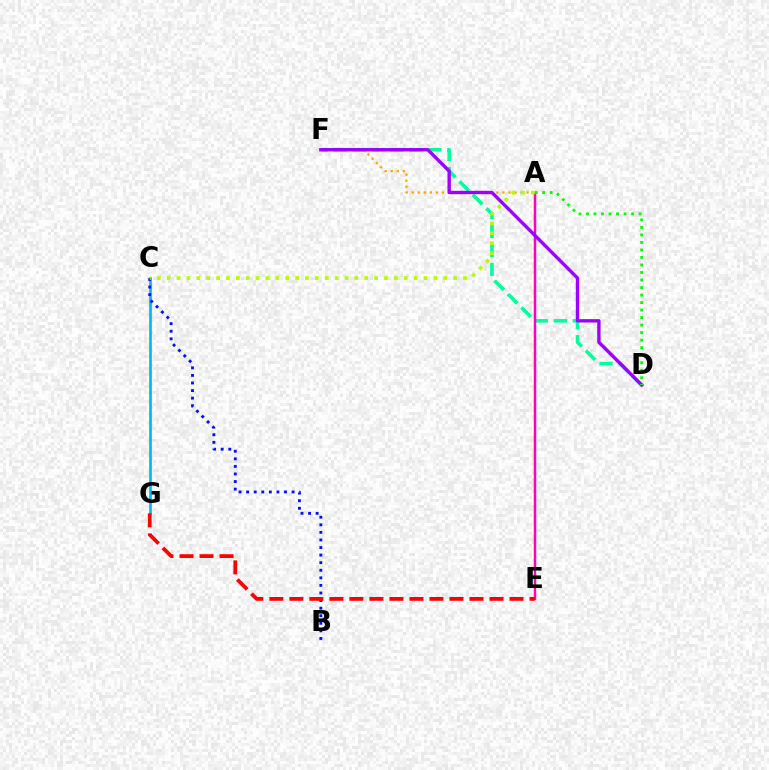{('C', 'G'): [{'color': '#00b5ff', 'line_style': 'solid', 'thickness': 1.9}], ('D', 'F'): [{'color': '#00ff9d', 'line_style': 'dashed', 'thickness': 2.58}, {'color': '#9b00ff', 'line_style': 'solid', 'thickness': 2.43}], ('B', 'C'): [{'color': '#0010ff', 'line_style': 'dotted', 'thickness': 2.06}], ('A', 'F'): [{'color': '#ffa500', 'line_style': 'dotted', 'thickness': 1.64}], ('A', 'E'): [{'color': '#ff00bd', 'line_style': 'solid', 'thickness': 1.77}], ('A', 'D'): [{'color': '#08ff00', 'line_style': 'dotted', 'thickness': 2.04}], ('E', 'G'): [{'color': '#ff0000', 'line_style': 'dashed', 'thickness': 2.72}], ('A', 'C'): [{'color': '#b3ff00', 'line_style': 'dotted', 'thickness': 2.68}]}